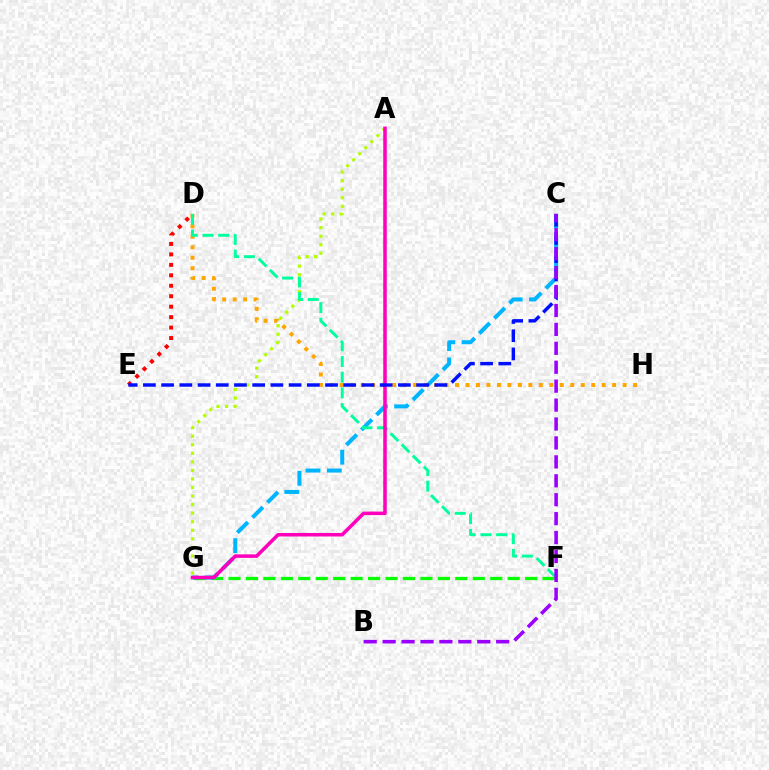{('F', 'G'): [{'color': '#08ff00', 'line_style': 'dashed', 'thickness': 2.37}], ('D', 'H'): [{'color': '#ffa500', 'line_style': 'dotted', 'thickness': 2.85}], ('D', 'E'): [{'color': '#ff0000', 'line_style': 'dotted', 'thickness': 2.84}], ('C', 'G'): [{'color': '#00b5ff', 'line_style': 'dashed', 'thickness': 2.89}], ('A', 'G'): [{'color': '#b3ff00', 'line_style': 'dotted', 'thickness': 2.32}, {'color': '#ff00bd', 'line_style': 'solid', 'thickness': 2.53}], ('D', 'F'): [{'color': '#00ff9d', 'line_style': 'dashed', 'thickness': 2.13}], ('C', 'E'): [{'color': '#0010ff', 'line_style': 'dashed', 'thickness': 2.47}], ('B', 'C'): [{'color': '#9b00ff', 'line_style': 'dashed', 'thickness': 2.57}]}